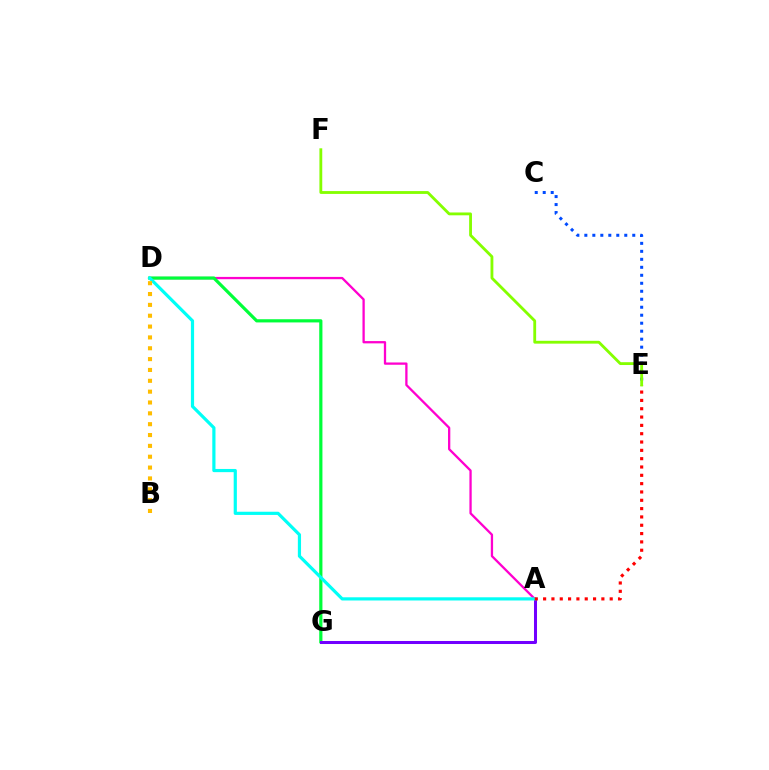{('A', 'D'): [{'color': '#ff00cf', 'line_style': 'solid', 'thickness': 1.65}, {'color': '#00fff6', 'line_style': 'solid', 'thickness': 2.3}], ('D', 'G'): [{'color': '#00ff39', 'line_style': 'solid', 'thickness': 2.3}], ('A', 'G'): [{'color': '#7200ff', 'line_style': 'solid', 'thickness': 2.18}], ('B', 'D'): [{'color': '#ffbd00', 'line_style': 'dotted', 'thickness': 2.95}], ('C', 'E'): [{'color': '#004bff', 'line_style': 'dotted', 'thickness': 2.17}], ('A', 'E'): [{'color': '#ff0000', 'line_style': 'dotted', 'thickness': 2.26}], ('E', 'F'): [{'color': '#84ff00', 'line_style': 'solid', 'thickness': 2.04}]}